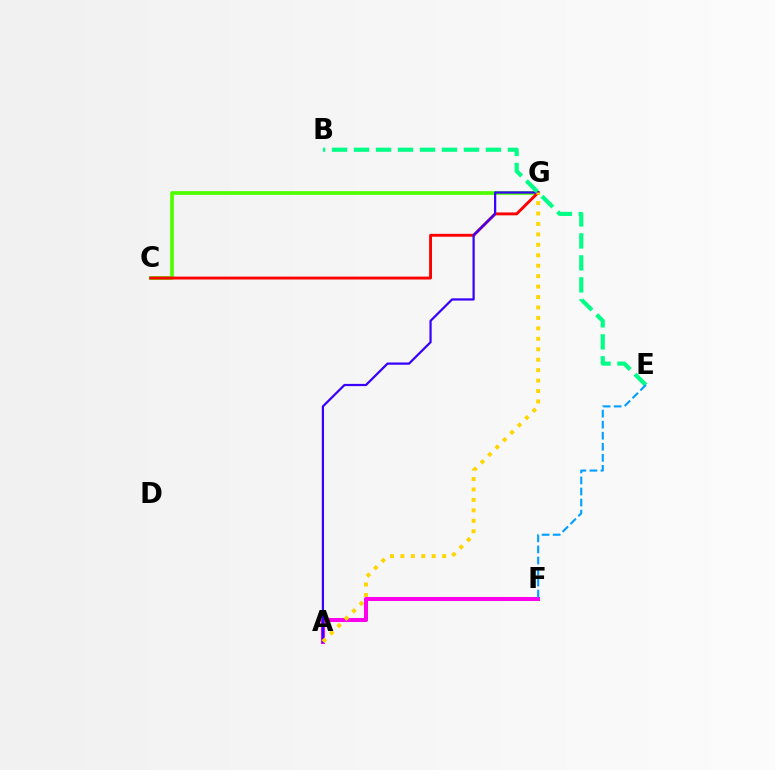{('C', 'G'): [{'color': '#4fff00', 'line_style': 'solid', 'thickness': 2.66}, {'color': '#ff0000', 'line_style': 'solid', 'thickness': 2.09}], ('A', 'F'): [{'color': '#ff00ed', 'line_style': 'solid', 'thickness': 2.9}], ('A', 'G'): [{'color': '#3700ff', 'line_style': 'solid', 'thickness': 1.6}, {'color': '#ffd500', 'line_style': 'dotted', 'thickness': 2.84}], ('B', 'E'): [{'color': '#00ff86', 'line_style': 'dashed', 'thickness': 2.99}], ('E', 'F'): [{'color': '#009eff', 'line_style': 'dashed', 'thickness': 1.5}]}